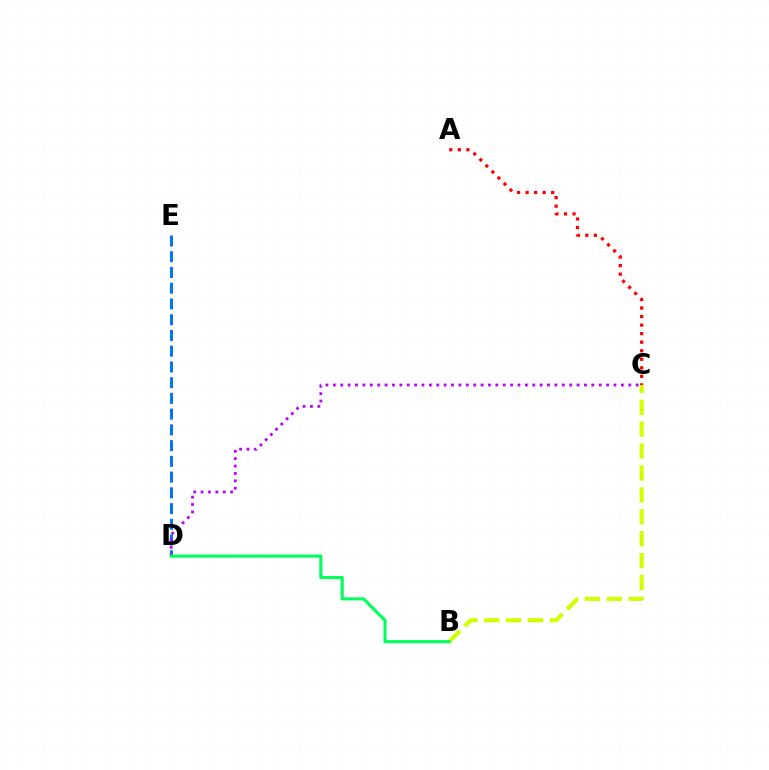{('D', 'E'): [{'color': '#0074ff', 'line_style': 'dashed', 'thickness': 2.14}], ('B', 'C'): [{'color': '#d1ff00', 'line_style': 'dashed', 'thickness': 2.98}], ('C', 'D'): [{'color': '#b900ff', 'line_style': 'dotted', 'thickness': 2.01}], ('A', 'C'): [{'color': '#ff0000', 'line_style': 'dotted', 'thickness': 2.32}], ('B', 'D'): [{'color': '#00ff5c', 'line_style': 'solid', 'thickness': 2.21}]}